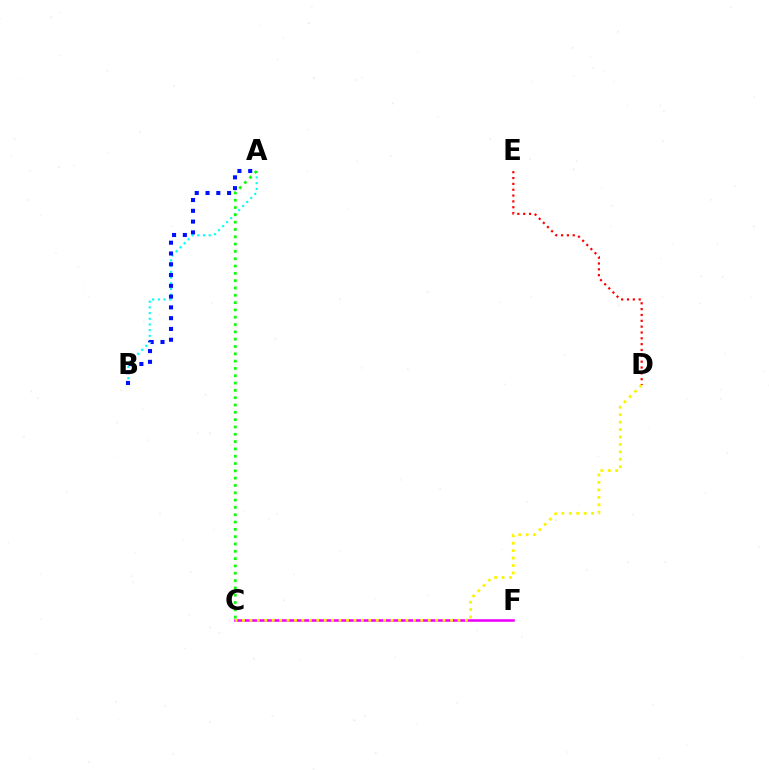{('C', 'F'): [{'color': '#ee00ff', 'line_style': 'solid', 'thickness': 1.86}], ('D', 'E'): [{'color': '#ff0000', 'line_style': 'dotted', 'thickness': 1.59}], ('A', 'B'): [{'color': '#00fff6', 'line_style': 'dotted', 'thickness': 1.55}, {'color': '#0010ff', 'line_style': 'dotted', 'thickness': 2.93}], ('A', 'C'): [{'color': '#08ff00', 'line_style': 'dotted', 'thickness': 1.99}], ('C', 'D'): [{'color': '#fcf500', 'line_style': 'dotted', 'thickness': 2.02}]}